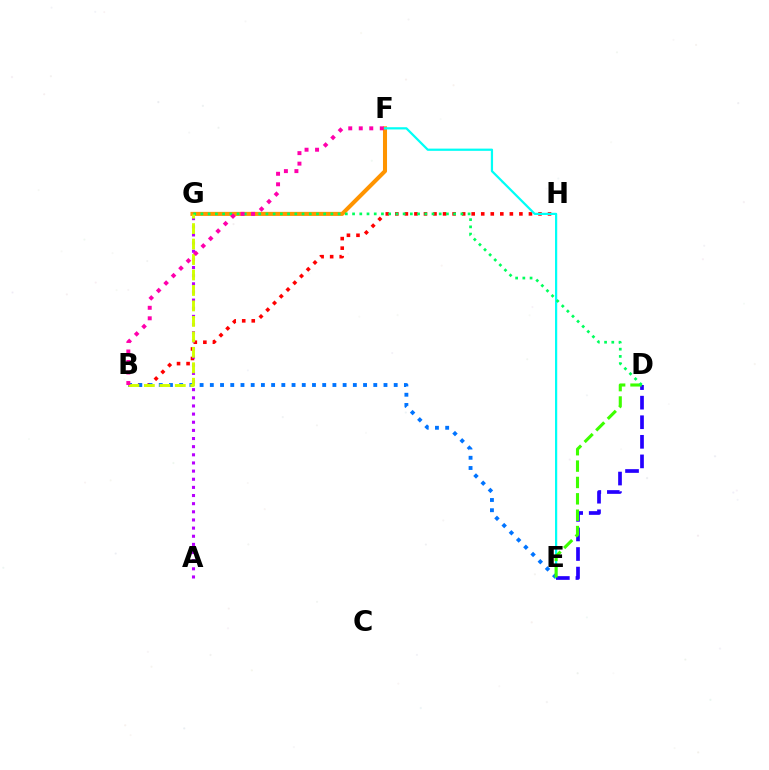{('F', 'G'): [{'color': '#ff9400', 'line_style': 'solid', 'thickness': 2.92}], ('B', 'H'): [{'color': '#ff0000', 'line_style': 'dotted', 'thickness': 2.59}], ('B', 'E'): [{'color': '#0074ff', 'line_style': 'dotted', 'thickness': 2.78}], ('E', 'F'): [{'color': '#00fff6', 'line_style': 'solid', 'thickness': 1.6}], ('A', 'G'): [{'color': '#b900ff', 'line_style': 'dotted', 'thickness': 2.21}], ('D', 'E'): [{'color': '#2500ff', 'line_style': 'dashed', 'thickness': 2.66}, {'color': '#3dff00', 'line_style': 'dashed', 'thickness': 2.22}], ('D', 'G'): [{'color': '#00ff5c', 'line_style': 'dotted', 'thickness': 1.96}], ('B', 'G'): [{'color': '#d1ff00', 'line_style': 'dashed', 'thickness': 2.1}], ('B', 'F'): [{'color': '#ff00ac', 'line_style': 'dotted', 'thickness': 2.86}]}